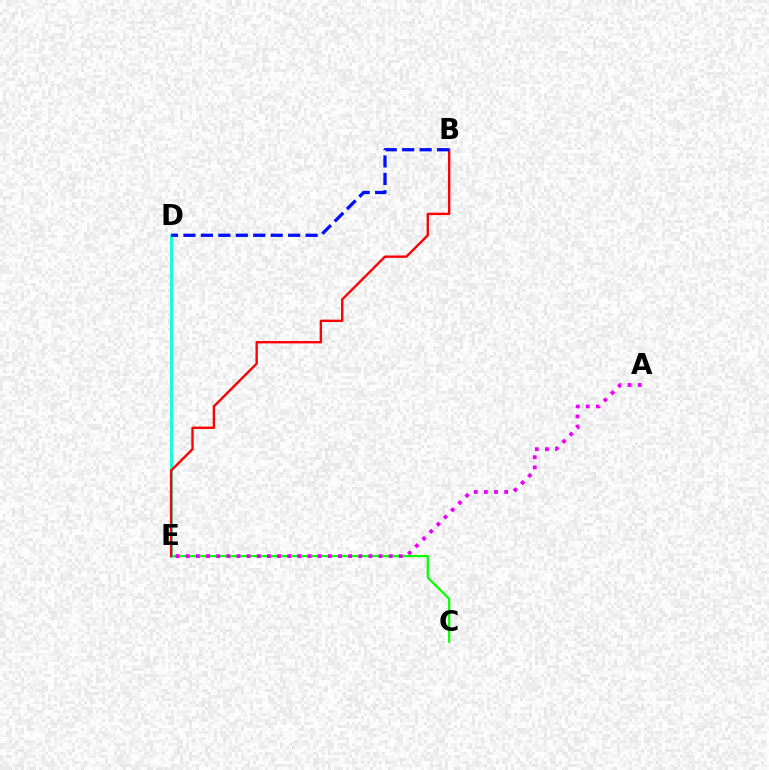{('C', 'E'): [{'color': '#08ff00', 'line_style': 'solid', 'thickness': 1.6}], ('A', 'E'): [{'color': '#ee00ff', 'line_style': 'dotted', 'thickness': 2.76}], ('D', 'E'): [{'color': '#fcf500', 'line_style': 'solid', 'thickness': 2.22}, {'color': '#00fff6', 'line_style': 'solid', 'thickness': 1.99}], ('B', 'E'): [{'color': '#ff0000', 'line_style': 'solid', 'thickness': 1.7}], ('B', 'D'): [{'color': '#0010ff', 'line_style': 'dashed', 'thickness': 2.37}]}